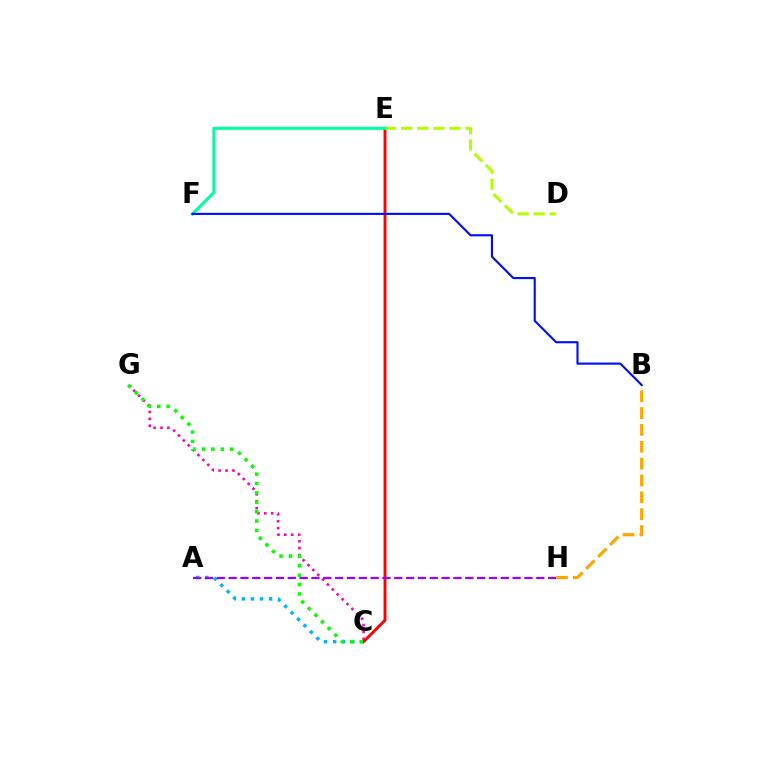{('C', 'G'): [{'color': '#ff00bd', 'line_style': 'dotted', 'thickness': 1.87}, {'color': '#08ff00', 'line_style': 'dotted', 'thickness': 2.55}], ('A', 'C'): [{'color': '#00b5ff', 'line_style': 'dotted', 'thickness': 2.47}], ('C', 'E'): [{'color': '#ff0000', 'line_style': 'solid', 'thickness': 2.08}], ('D', 'E'): [{'color': '#b3ff00', 'line_style': 'dashed', 'thickness': 2.18}], ('A', 'H'): [{'color': '#9b00ff', 'line_style': 'dashed', 'thickness': 1.61}], ('B', 'H'): [{'color': '#ffa500', 'line_style': 'dashed', 'thickness': 2.29}], ('E', 'F'): [{'color': '#00ff9d', 'line_style': 'solid', 'thickness': 2.19}], ('B', 'F'): [{'color': '#0010ff', 'line_style': 'solid', 'thickness': 1.54}]}